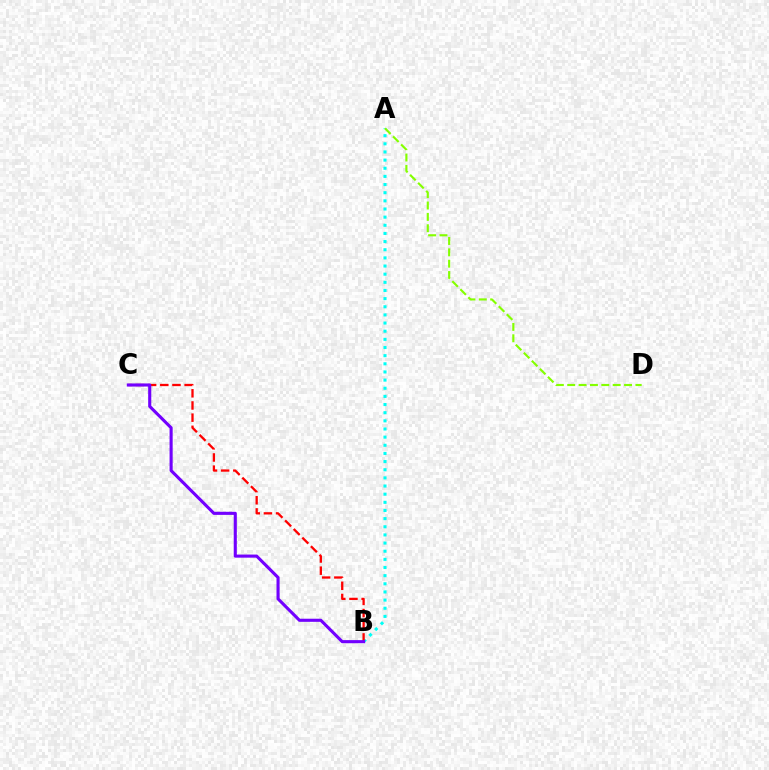{('A', 'B'): [{'color': '#00fff6', 'line_style': 'dotted', 'thickness': 2.21}], ('A', 'D'): [{'color': '#84ff00', 'line_style': 'dashed', 'thickness': 1.54}], ('B', 'C'): [{'color': '#ff0000', 'line_style': 'dashed', 'thickness': 1.65}, {'color': '#7200ff', 'line_style': 'solid', 'thickness': 2.23}]}